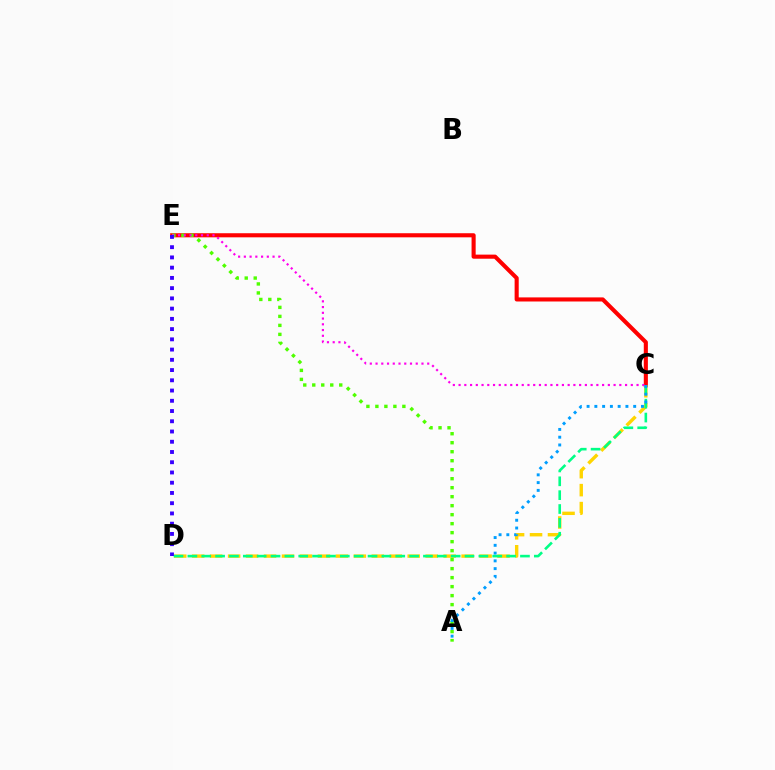{('C', 'E'): [{'color': '#ff0000', 'line_style': 'solid', 'thickness': 2.95}, {'color': '#ff00ed', 'line_style': 'dotted', 'thickness': 1.56}], ('C', 'D'): [{'color': '#ffd500', 'line_style': 'dashed', 'thickness': 2.44}, {'color': '#00ff86', 'line_style': 'dashed', 'thickness': 1.88}], ('A', 'E'): [{'color': '#4fff00', 'line_style': 'dotted', 'thickness': 2.44}], ('A', 'C'): [{'color': '#009eff', 'line_style': 'dotted', 'thickness': 2.11}], ('D', 'E'): [{'color': '#3700ff', 'line_style': 'dotted', 'thickness': 2.78}]}